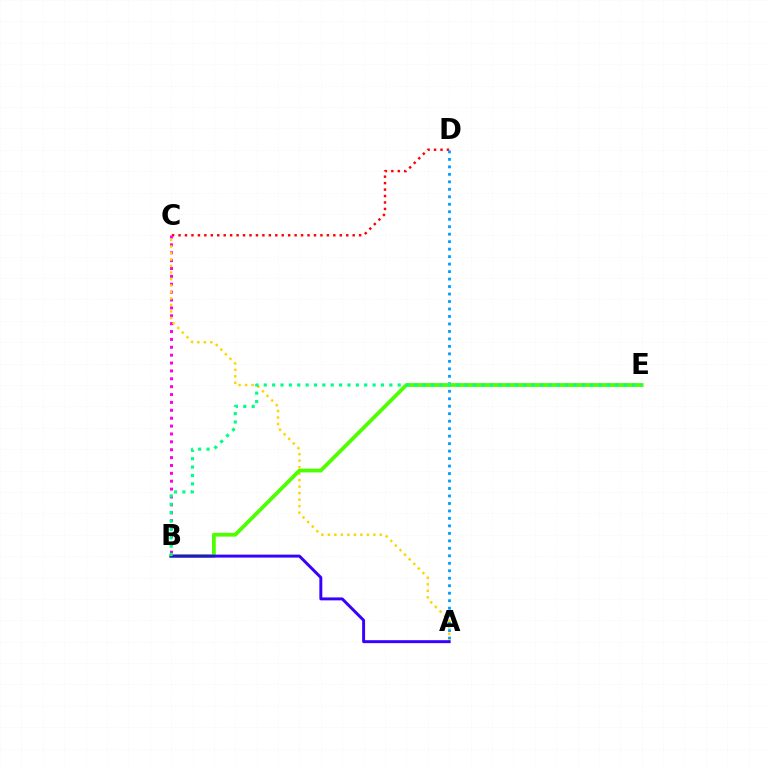{('C', 'D'): [{'color': '#ff0000', 'line_style': 'dotted', 'thickness': 1.75}], ('A', 'D'): [{'color': '#009eff', 'line_style': 'dotted', 'thickness': 2.03}], ('B', 'C'): [{'color': '#ff00ed', 'line_style': 'dotted', 'thickness': 2.14}], ('A', 'C'): [{'color': '#ffd500', 'line_style': 'dotted', 'thickness': 1.77}], ('B', 'E'): [{'color': '#4fff00', 'line_style': 'solid', 'thickness': 2.73}, {'color': '#00ff86', 'line_style': 'dotted', 'thickness': 2.27}], ('A', 'B'): [{'color': '#3700ff', 'line_style': 'solid', 'thickness': 2.12}]}